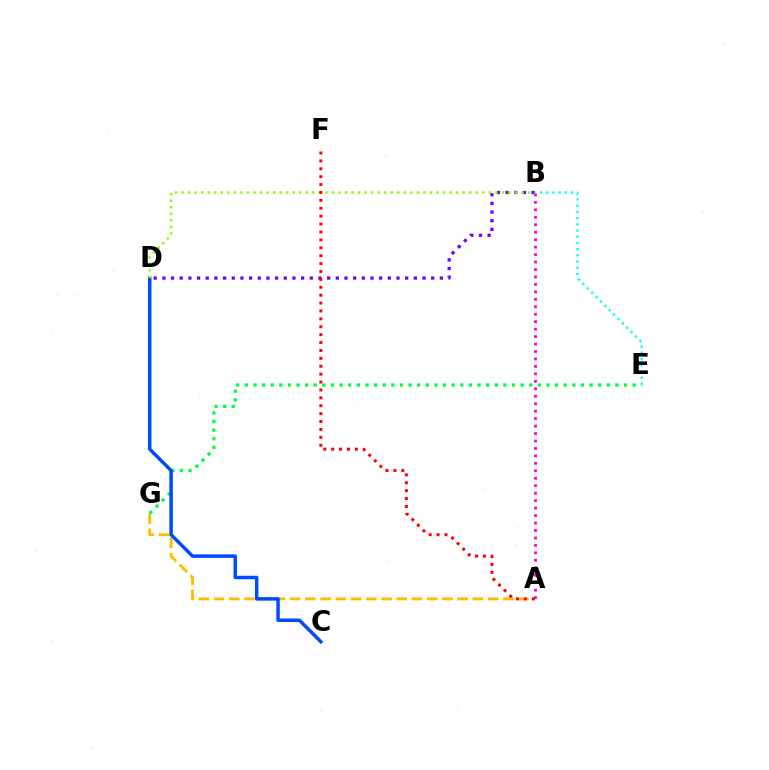{('A', 'G'): [{'color': '#ffbd00', 'line_style': 'dashed', 'thickness': 2.07}], ('E', 'G'): [{'color': '#00ff39', 'line_style': 'dotted', 'thickness': 2.34}], ('C', 'D'): [{'color': '#004bff', 'line_style': 'solid', 'thickness': 2.5}], ('B', 'D'): [{'color': '#7200ff', 'line_style': 'dotted', 'thickness': 2.36}, {'color': '#84ff00', 'line_style': 'dotted', 'thickness': 1.78}], ('A', 'B'): [{'color': '#ff00cf', 'line_style': 'dotted', 'thickness': 2.03}], ('A', 'F'): [{'color': '#ff0000', 'line_style': 'dotted', 'thickness': 2.15}], ('B', 'E'): [{'color': '#00fff6', 'line_style': 'dotted', 'thickness': 1.69}]}